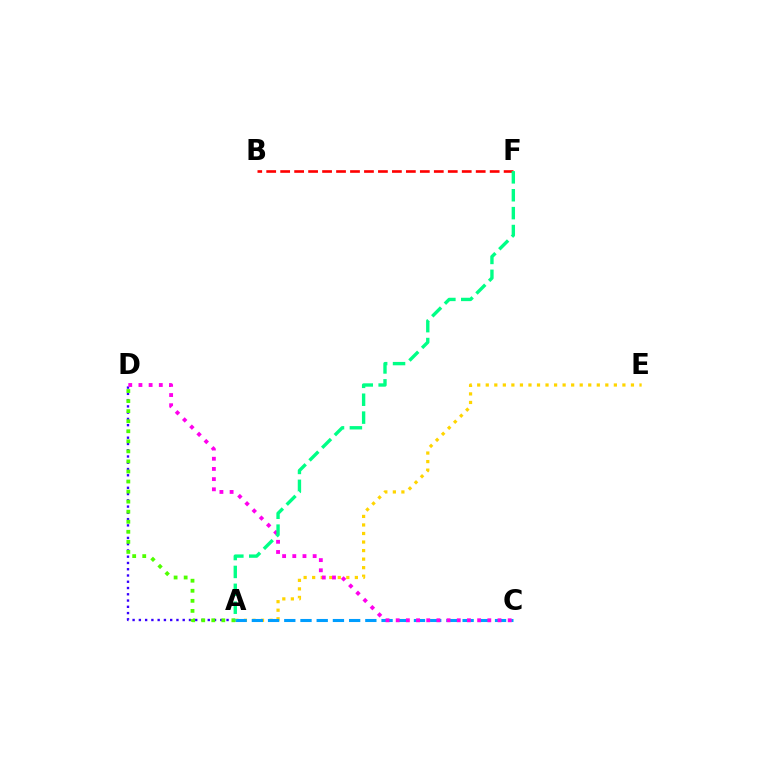{('A', 'E'): [{'color': '#ffd500', 'line_style': 'dotted', 'thickness': 2.32}], ('A', 'D'): [{'color': '#3700ff', 'line_style': 'dotted', 'thickness': 1.7}, {'color': '#4fff00', 'line_style': 'dotted', 'thickness': 2.73}], ('A', 'C'): [{'color': '#009eff', 'line_style': 'dashed', 'thickness': 2.2}], ('C', 'D'): [{'color': '#ff00ed', 'line_style': 'dotted', 'thickness': 2.77}], ('B', 'F'): [{'color': '#ff0000', 'line_style': 'dashed', 'thickness': 1.9}], ('A', 'F'): [{'color': '#00ff86', 'line_style': 'dashed', 'thickness': 2.43}]}